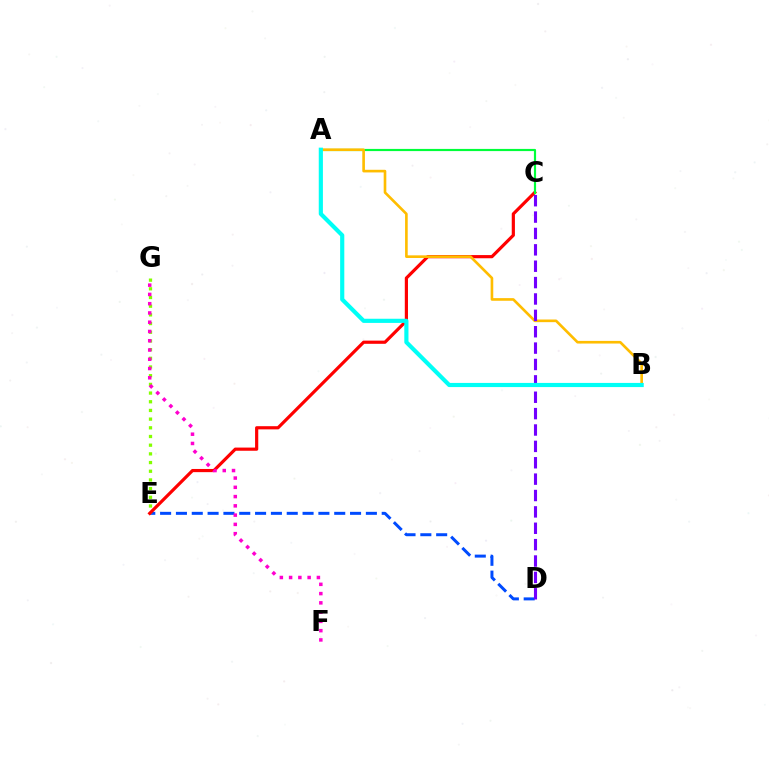{('D', 'E'): [{'color': '#004bff', 'line_style': 'dashed', 'thickness': 2.15}], ('E', 'G'): [{'color': '#84ff00', 'line_style': 'dotted', 'thickness': 2.36}], ('C', 'E'): [{'color': '#ff0000', 'line_style': 'solid', 'thickness': 2.29}], ('A', 'C'): [{'color': '#00ff39', 'line_style': 'solid', 'thickness': 1.57}], ('A', 'B'): [{'color': '#ffbd00', 'line_style': 'solid', 'thickness': 1.9}, {'color': '#00fff6', 'line_style': 'solid', 'thickness': 2.99}], ('C', 'D'): [{'color': '#7200ff', 'line_style': 'dashed', 'thickness': 2.22}], ('F', 'G'): [{'color': '#ff00cf', 'line_style': 'dotted', 'thickness': 2.52}]}